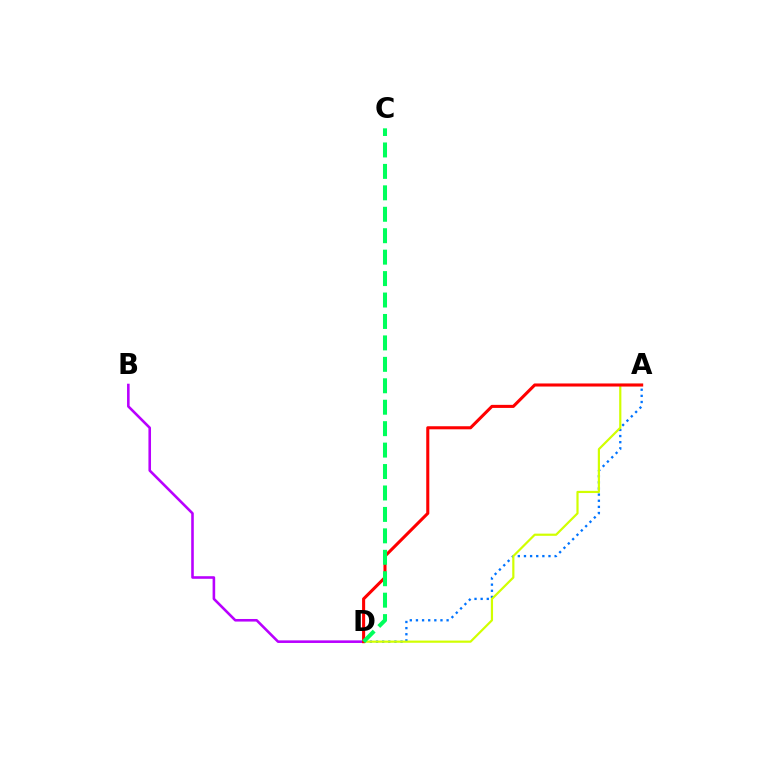{('B', 'D'): [{'color': '#b900ff', 'line_style': 'solid', 'thickness': 1.86}], ('A', 'D'): [{'color': '#0074ff', 'line_style': 'dotted', 'thickness': 1.67}, {'color': '#d1ff00', 'line_style': 'solid', 'thickness': 1.58}, {'color': '#ff0000', 'line_style': 'solid', 'thickness': 2.21}], ('C', 'D'): [{'color': '#00ff5c', 'line_style': 'dashed', 'thickness': 2.91}]}